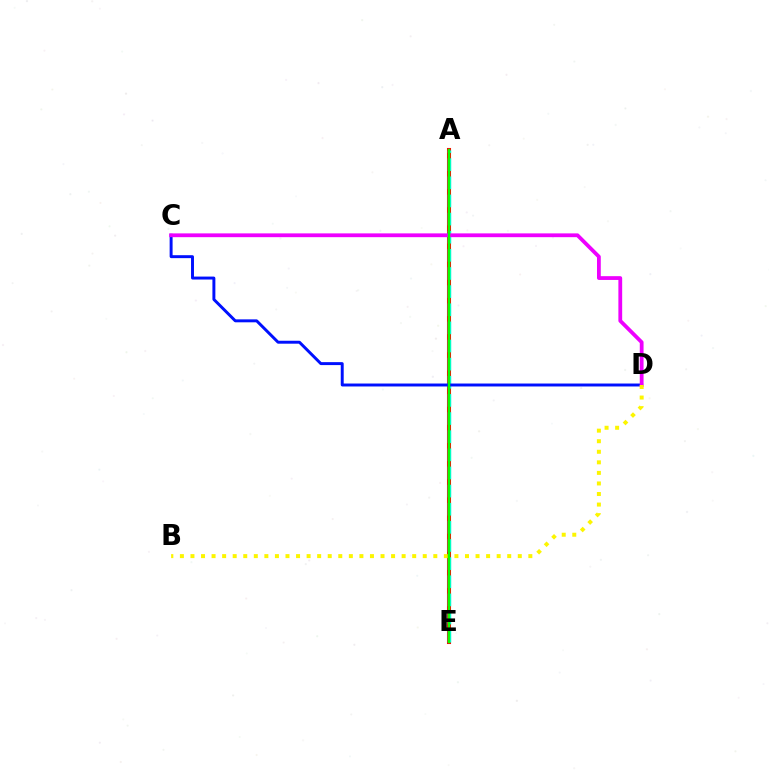{('A', 'E'): [{'color': '#ff0000', 'line_style': 'solid', 'thickness': 2.92}, {'color': '#00fff6', 'line_style': 'dashed', 'thickness': 2.46}, {'color': '#08ff00', 'line_style': 'solid', 'thickness': 1.76}], ('C', 'D'): [{'color': '#0010ff', 'line_style': 'solid', 'thickness': 2.12}, {'color': '#ee00ff', 'line_style': 'solid', 'thickness': 2.73}], ('B', 'D'): [{'color': '#fcf500', 'line_style': 'dotted', 'thickness': 2.87}]}